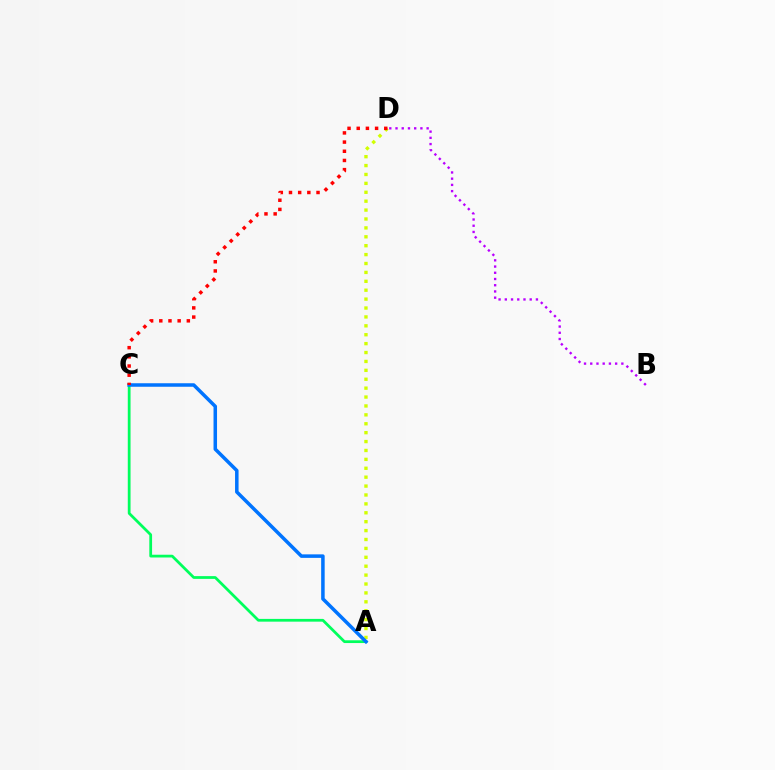{('A', 'C'): [{'color': '#00ff5c', 'line_style': 'solid', 'thickness': 1.99}, {'color': '#0074ff', 'line_style': 'solid', 'thickness': 2.53}], ('A', 'D'): [{'color': '#d1ff00', 'line_style': 'dotted', 'thickness': 2.42}], ('C', 'D'): [{'color': '#ff0000', 'line_style': 'dotted', 'thickness': 2.49}], ('B', 'D'): [{'color': '#b900ff', 'line_style': 'dotted', 'thickness': 1.69}]}